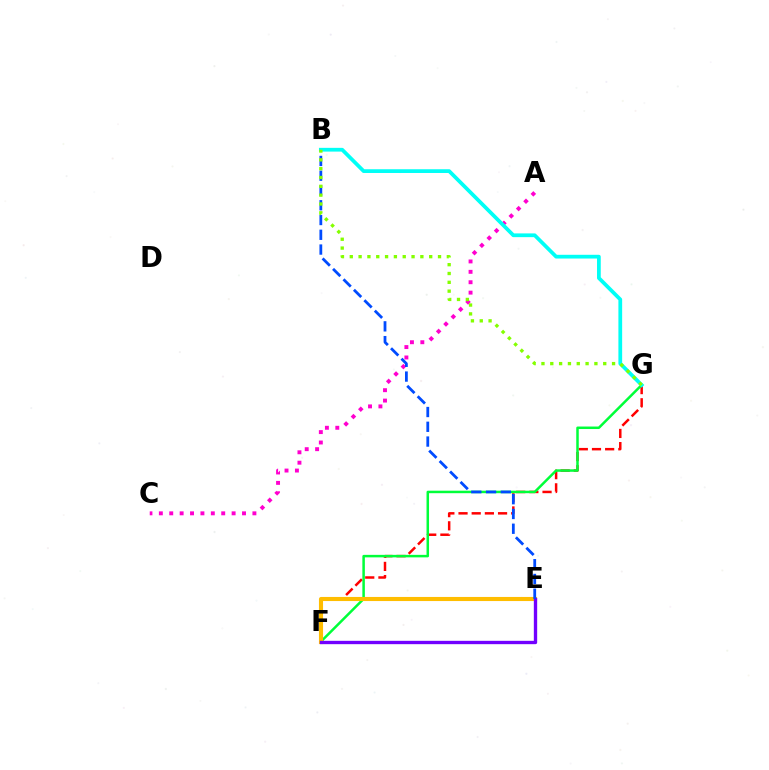{('F', 'G'): [{'color': '#ff0000', 'line_style': 'dashed', 'thickness': 1.79}, {'color': '#00ff39', 'line_style': 'solid', 'thickness': 1.8}], ('E', 'F'): [{'color': '#ffbd00', 'line_style': 'solid', 'thickness': 2.95}, {'color': '#7200ff', 'line_style': 'solid', 'thickness': 2.41}], ('A', 'C'): [{'color': '#ff00cf', 'line_style': 'dotted', 'thickness': 2.82}], ('B', 'E'): [{'color': '#004bff', 'line_style': 'dashed', 'thickness': 2.01}], ('B', 'G'): [{'color': '#00fff6', 'line_style': 'solid', 'thickness': 2.7}, {'color': '#84ff00', 'line_style': 'dotted', 'thickness': 2.4}]}